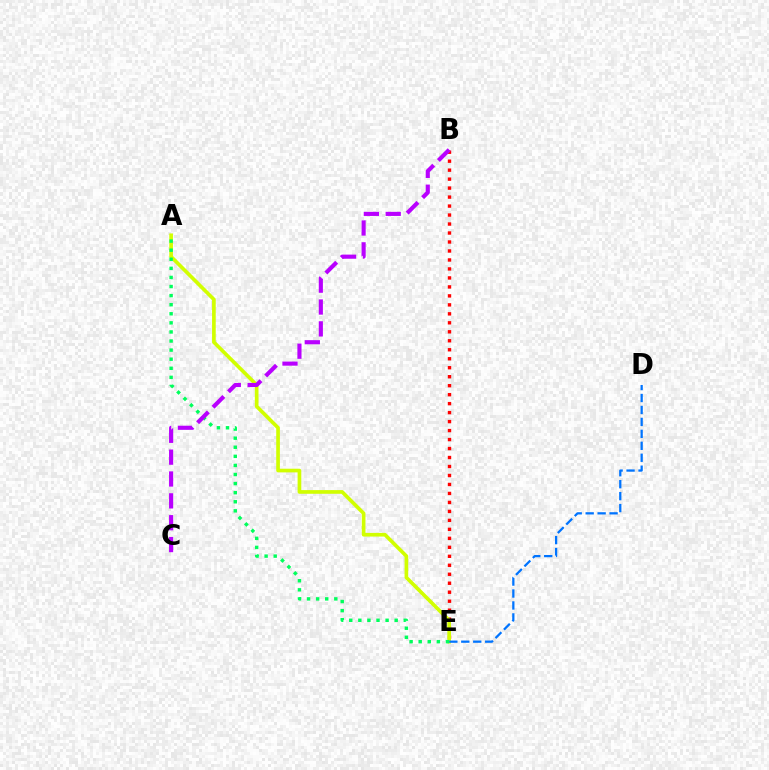{('B', 'E'): [{'color': '#ff0000', 'line_style': 'dotted', 'thickness': 2.44}], ('A', 'E'): [{'color': '#d1ff00', 'line_style': 'solid', 'thickness': 2.64}, {'color': '#00ff5c', 'line_style': 'dotted', 'thickness': 2.47}], ('D', 'E'): [{'color': '#0074ff', 'line_style': 'dashed', 'thickness': 1.62}], ('B', 'C'): [{'color': '#b900ff', 'line_style': 'dashed', 'thickness': 2.97}]}